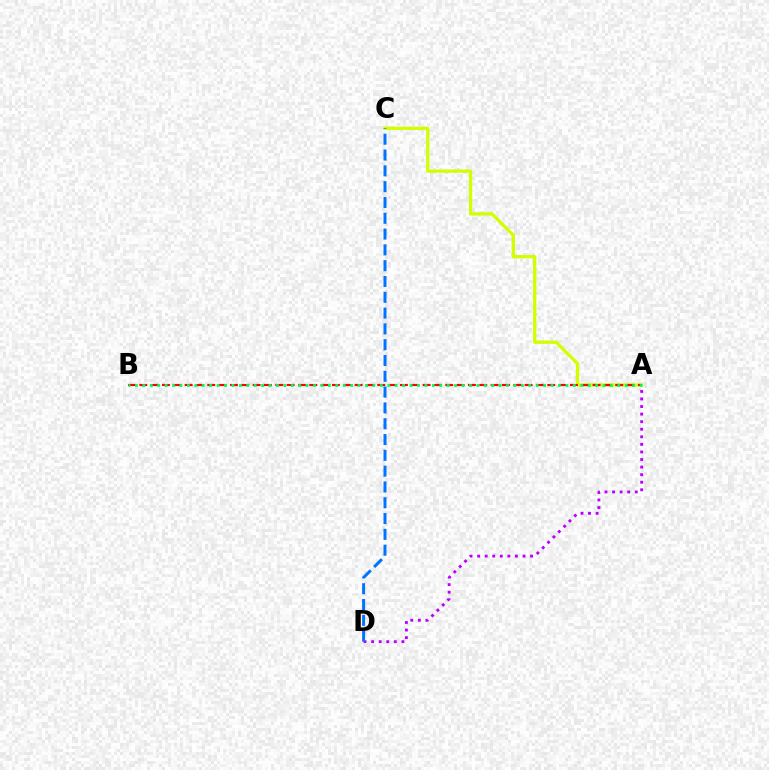{('A', 'D'): [{'color': '#b900ff', 'line_style': 'dotted', 'thickness': 2.06}], ('A', 'C'): [{'color': '#d1ff00', 'line_style': 'solid', 'thickness': 2.36}], ('A', 'B'): [{'color': '#ff0000', 'line_style': 'dashed', 'thickness': 1.54}, {'color': '#00ff5c', 'line_style': 'dotted', 'thickness': 2.02}], ('C', 'D'): [{'color': '#0074ff', 'line_style': 'dashed', 'thickness': 2.15}]}